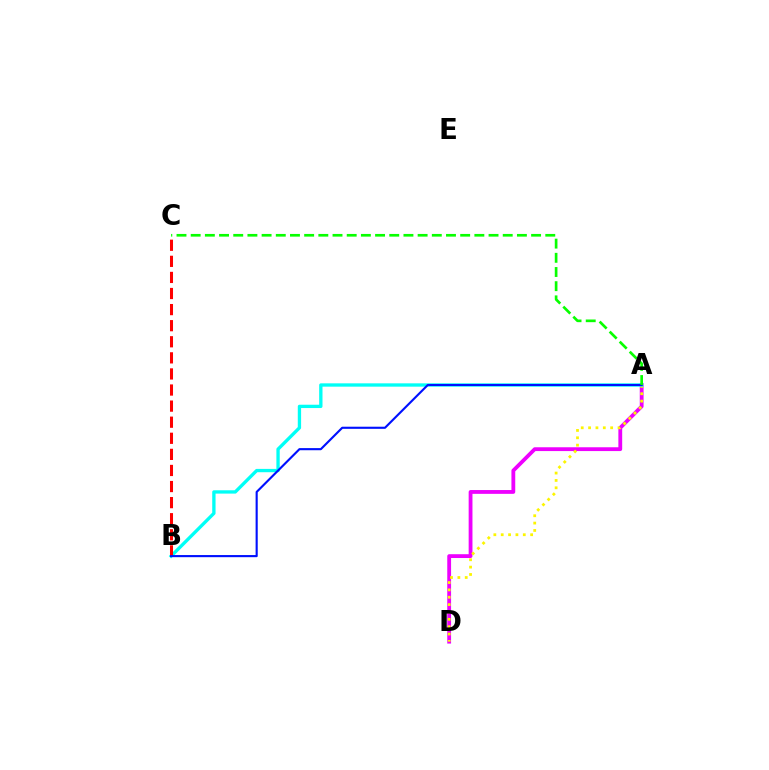{('A', 'D'): [{'color': '#ee00ff', 'line_style': 'solid', 'thickness': 2.74}, {'color': '#fcf500', 'line_style': 'dotted', 'thickness': 2.0}], ('A', 'B'): [{'color': '#00fff6', 'line_style': 'solid', 'thickness': 2.39}, {'color': '#0010ff', 'line_style': 'solid', 'thickness': 1.53}], ('B', 'C'): [{'color': '#ff0000', 'line_style': 'dashed', 'thickness': 2.19}], ('A', 'C'): [{'color': '#08ff00', 'line_style': 'dashed', 'thickness': 1.93}]}